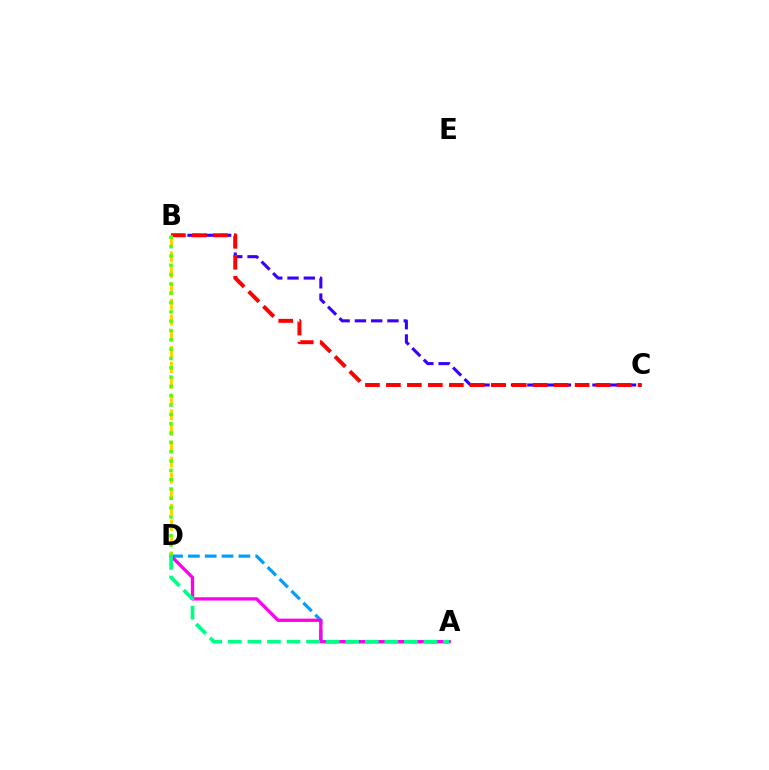{('A', 'D'): [{'color': '#009eff', 'line_style': 'dashed', 'thickness': 2.29}, {'color': '#ff00ed', 'line_style': 'solid', 'thickness': 2.37}, {'color': '#00ff86', 'line_style': 'dashed', 'thickness': 2.66}], ('B', 'C'): [{'color': '#3700ff', 'line_style': 'dashed', 'thickness': 2.21}, {'color': '#ff0000', 'line_style': 'dashed', 'thickness': 2.85}], ('B', 'D'): [{'color': '#ffd500', 'line_style': 'dashed', 'thickness': 2.15}, {'color': '#4fff00', 'line_style': 'dotted', 'thickness': 2.53}]}